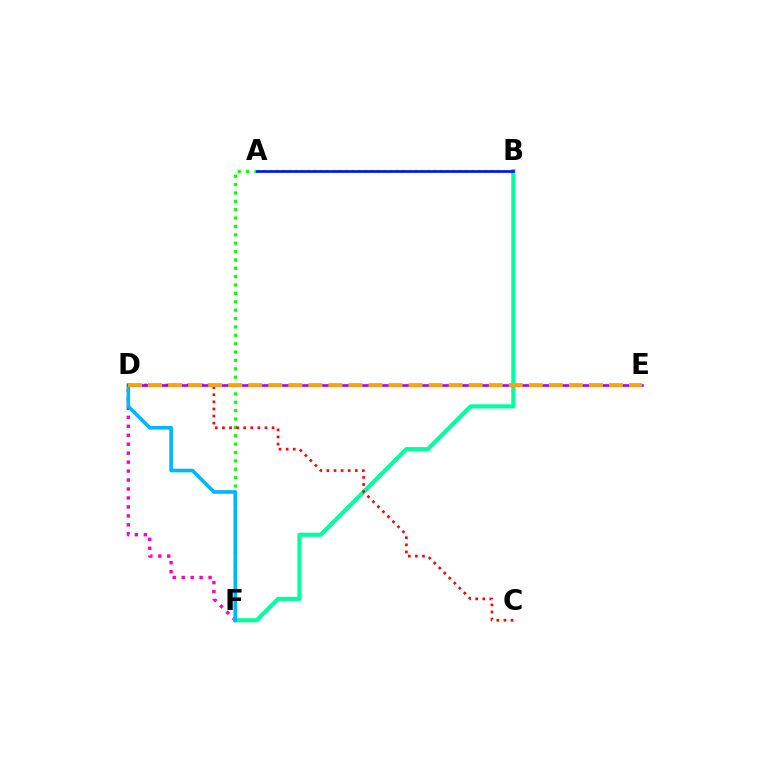{('A', 'F'): [{'color': '#08ff00', 'line_style': 'dotted', 'thickness': 2.27}], ('D', 'F'): [{'color': '#ff00bd', 'line_style': 'dotted', 'thickness': 2.43}, {'color': '#00b5ff', 'line_style': 'solid', 'thickness': 2.61}], ('A', 'B'): [{'color': '#b3ff00', 'line_style': 'dotted', 'thickness': 1.72}, {'color': '#0010ff', 'line_style': 'solid', 'thickness': 1.93}], ('B', 'F'): [{'color': '#00ff9d', 'line_style': 'solid', 'thickness': 2.99}], ('C', 'D'): [{'color': '#ff0000', 'line_style': 'dotted', 'thickness': 1.93}], ('D', 'E'): [{'color': '#9b00ff', 'line_style': 'solid', 'thickness': 1.85}, {'color': '#ffa500', 'line_style': 'dashed', 'thickness': 2.72}]}